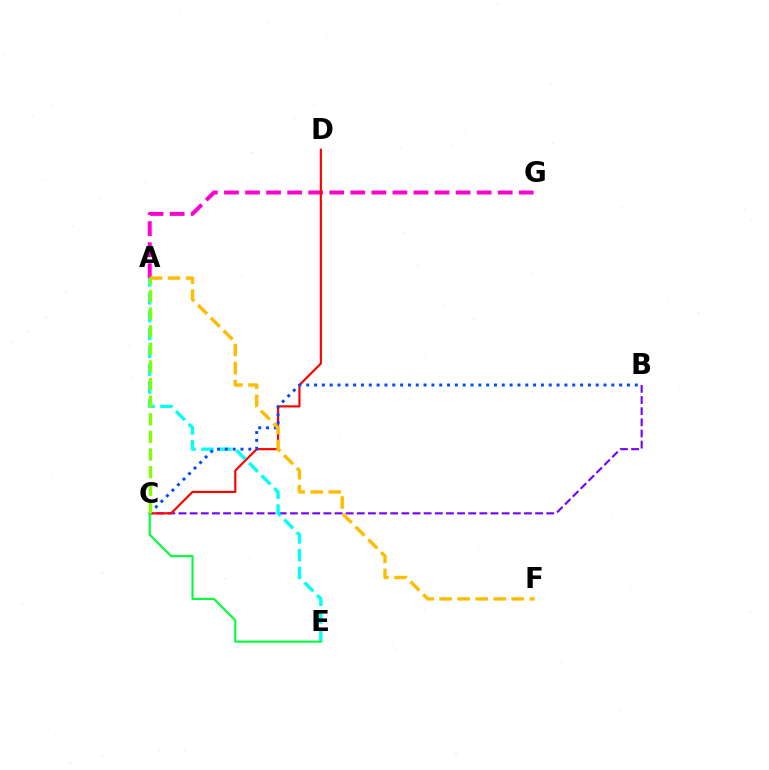{('B', 'C'): [{'color': '#7200ff', 'line_style': 'dashed', 'thickness': 1.51}, {'color': '#004bff', 'line_style': 'dotted', 'thickness': 2.13}], ('A', 'G'): [{'color': '#ff00cf', 'line_style': 'dashed', 'thickness': 2.86}], ('C', 'D'): [{'color': '#ff0000', 'line_style': 'solid', 'thickness': 1.56}], ('A', 'E'): [{'color': '#00fff6', 'line_style': 'dashed', 'thickness': 2.42}], ('A', 'F'): [{'color': '#ffbd00', 'line_style': 'dashed', 'thickness': 2.45}], ('C', 'E'): [{'color': '#00ff39', 'line_style': 'solid', 'thickness': 1.52}], ('A', 'C'): [{'color': '#84ff00', 'line_style': 'dashed', 'thickness': 2.39}]}